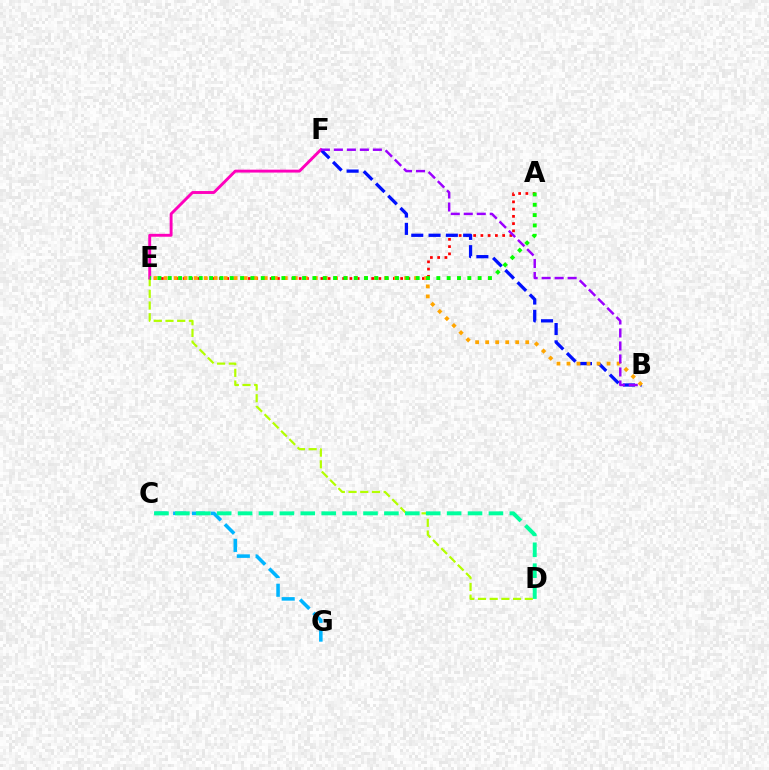{('A', 'E'): [{'color': '#ff0000', 'line_style': 'dotted', 'thickness': 1.97}, {'color': '#08ff00', 'line_style': 'dotted', 'thickness': 2.81}], ('D', 'E'): [{'color': '#b3ff00', 'line_style': 'dashed', 'thickness': 1.59}], ('B', 'F'): [{'color': '#0010ff', 'line_style': 'dashed', 'thickness': 2.35}, {'color': '#9b00ff', 'line_style': 'dashed', 'thickness': 1.77}], ('C', 'G'): [{'color': '#00b5ff', 'line_style': 'dashed', 'thickness': 2.55}], ('B', 'E'): [{'color': '#ffa500', 'line_style': 'dotted', 'thickness': 2.72}], ('E', 'F'): [{'color': '#ff00bd', 'line_style': 'solid', 'thickness': 2.09}], ('C', 'D'): [{'color': '#00ff9d', 'line_style': 'dashed', 'thickness': 2.84}]}